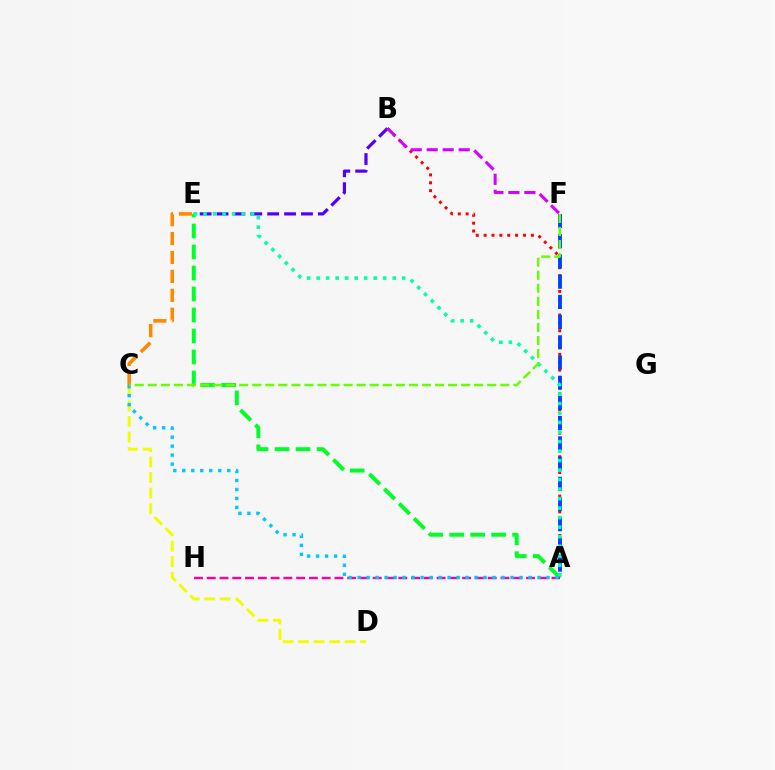{('A', 'B'): [{'color': '#ff0000', 'line_style': 'dotted', 'thickness': 2.14}], ('B', 'E'): [{'color': '#4f00ff', 'line_style': 'dashed', 'thickness': 2.29}], ('A', 'F'): [{'color': '#003fff', 'line_style': 'dashed', 'thickness': 2.75}], ('A', 'E'): [{'color': '#00ff27', 'line_style': 'dashed', 'thickness': 2.85}, {'color': '#00ffaf', 'line_style': 'dotted', 'thickness': 2.58}], ('C', 'D'): [{'color': '#eeff00', 'line_style': 'dashed', 'thickness': 2.11}], ('B', 'F'): [{'color': '#d600ff', 'line_style': 'dashed', 'thickness': 2.17}], ('C', 'E'): [{'color': '#ff8800', 'line_style': 'dashed', 'thickness': 2.57}], ('A', 'H'): [{'color': '#ff00a0', 'line_style': 'dashed', 'thickness': 1.73}], ('A', 'C'): [{'color': '#00c7ff', 'line_style': 'dotted', 'thickness': 2.44}], ('C', 'F'): [{'color': '#66ff00', 'line_style': 'dashed', 'thickness': 1.77}]}